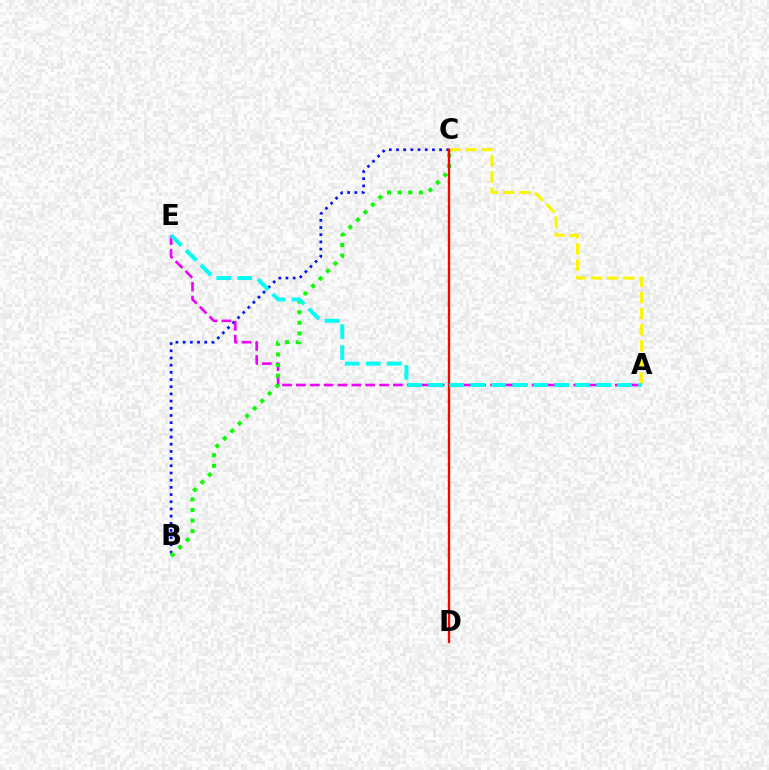{('B', 'C'): [{'color': '#0010ff', 'line_style': 'dotted', 'thickness': 1.95}, {'color': '#08ff00', 'line_style': 'dotted', 'thickness': 2.88}], ('A', 'E'): [{'color': '#ee00ff', 'line_style': 'dashed', 'thickness': 1.88}, {'color': '#00fff6', 'line_style': 'dashed', 'thickness': 2.85}], ('A', 'C'): [{'color': '#fcf500', 'line_style': 'dashed', 'thickness': 2.19}], ('C', 'D'): [{'color': '#ff0000', 'line_style': 'solid', 'thickness': 1.71}]}